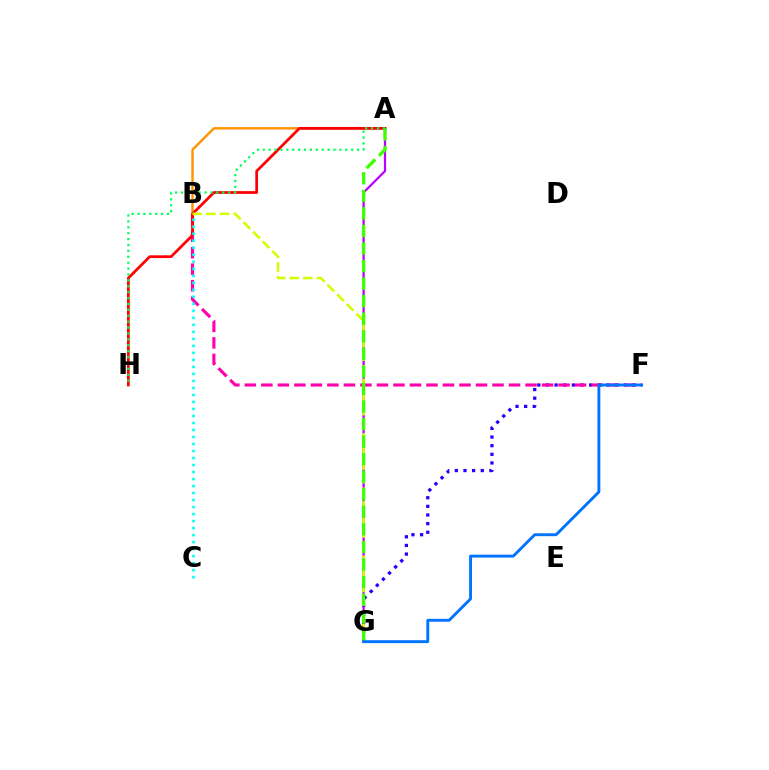{('F', 'G'): [{'color': '#2500ff', 'line_style': 'dotted', 'thickness': 2.35}, {'color': '#0074ff', 'line_style': 'solid', 'thickness': 2.08}], ('A', 'B'): [{'color': '#ff9400', 'line_style': 'solid', 'thickness': 1.75}], ('A', 'G'): [{'color': '#b900ff', 'line_style': 'solid', 'thickness': 1.6}, {'color': '#3dff00', 'line_style': 'dashed', 'thickness': 2.39}], ('B', 'F'): [{'color': '#ff00ac', 'line_style': 'dashed', 'thickness': 2.24}], ('A', 'H'): [{'color': '#ff0000', 'line_style': 'solid', 'thickness': 1.97}, {'color': '#00ff5c', 'line_style': 'dotted', 'thickness': 1.6}], ('B', 'G'): [{'color': '#d1ff00', 'line_style': 'dashed', 'thickness': 1.85}], ('B', 'C'): [{'color': '#00fff6', 'line_style': 'dotted', 'thickness': 1.9}]}